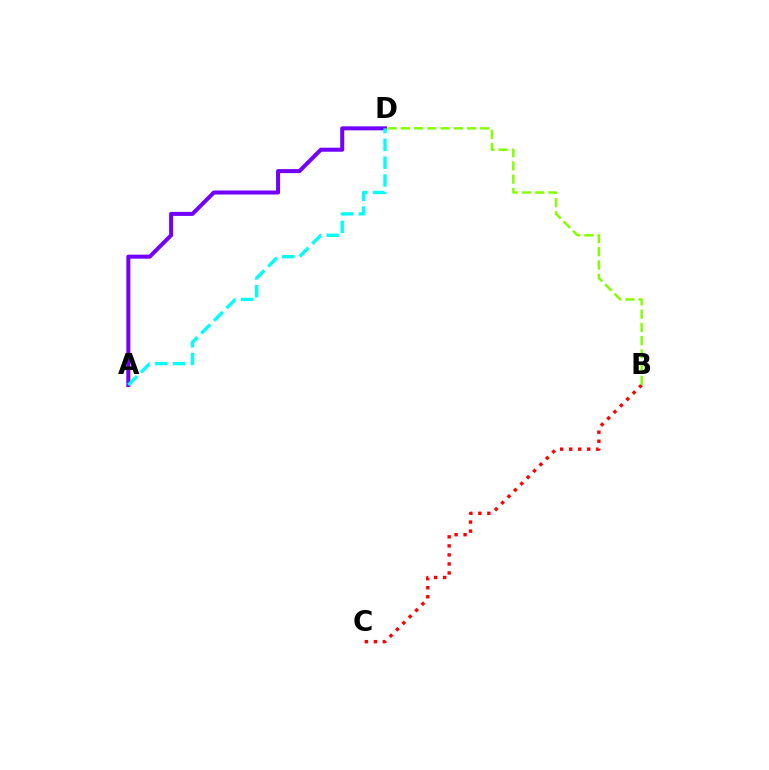{('B', 'C'): [{'color': '#ff0000', 'line_style': 'dotted', 'thickness': 2.45}], ('A', 'D'): [{'color': '#7200ff', 'line_style': 'solid', 'thickness': 2.89}, {'color': '#00fff6', 'line_style': 'dashed', 'thickness': 2.42}], ('B', 'D'): [{'color': '#84ff00', 'line_style': 'dashed', 'thickness': 1.8}]}